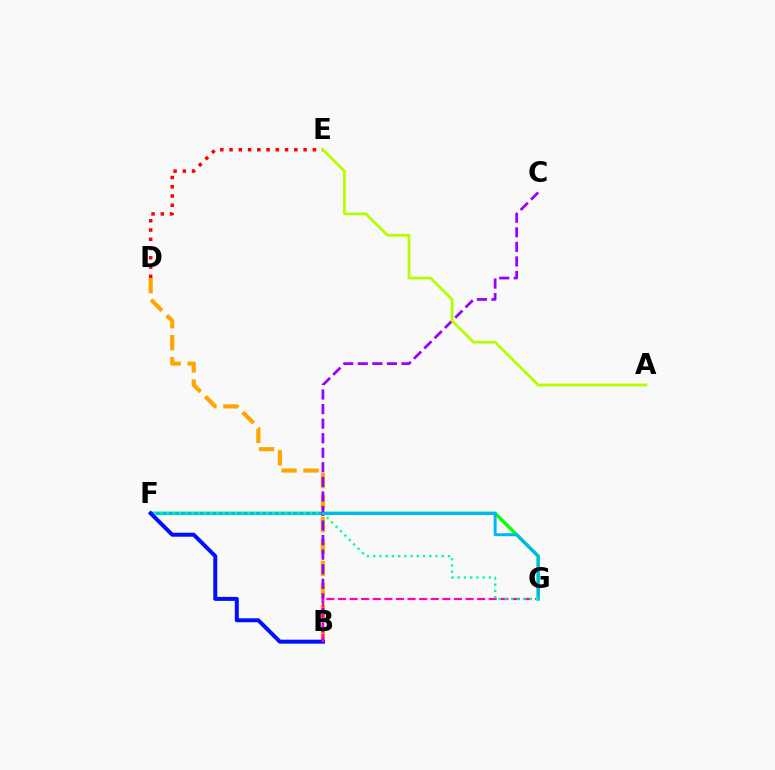{('F', 'G'): [{'color': '#08ff00', 'line_style': 'solid', 'thickness': 2.44}, {'color': '#00b5ff', 'line_style': 'solid', 'thickness': 2.14}, {'color': '#00ff9d', 'line_style': 'dotted', 'thickness': 1.69}], ('B', 'D'): [{'color': '#ffa500', 'line_style': 'dashed', 'thickness': 2.98}], ('B', 'F'): [{'color': '#0010ff', 'line_style': 'solid', 'thickness': 2.86}], ('B', 'C'): [{'color': '#9b00ff', 'line_style': 'dashed', 'thickness': 1.98}], ('B', 'G'): [{'color': '#ff00bd', 'line_style': 'dashed', 'thickness': 1.57}], ('D', 'E'): [{'color': '#ff0000', 'line_style': 'dotted', 'thickness': 2.51}], ('A', 'E'): [{'color': '#b3ff00', 'line_style': 'solid', 'thickness': 2.01}]}